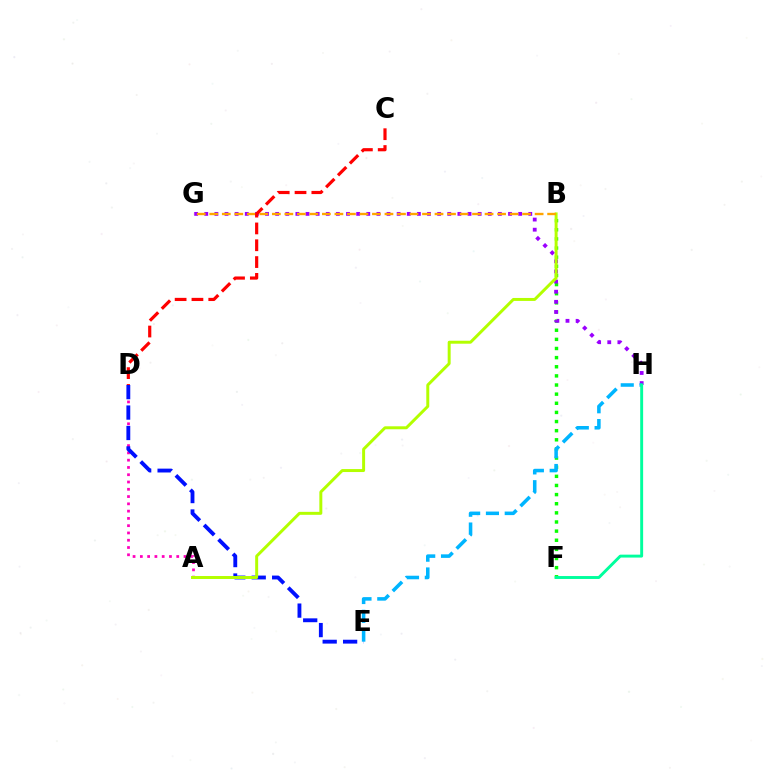{('A', 'D'): [{'color': '#ff00bd', 'line_style': 'dotted', 'thickness': 1.98}], ('B', 'F'): [{'color': '#08ff00', 'line_style': 'dotted', 'thickness': 2.48}], ('D', 'E'): [{'color': '#0010ff', 'line_style': 'dashed', 'thickness': 2.78}], ('G', 'H'): [{'color': '#9b00ff', 'line_style': 'dotted', 'thickness': 2.75}], ('A', 'B'): [{'color': '#b3ff00', 'line_style': 'solid', 'thickness': 2.14}], ('B', 'G'): [{'color': '#ffa500', 'line_style': 'dashed', 'thickness': 1.7}], ('E', 'H'): [{'color': '#00b5ff', 'line_style': 'dashed', 'thickness': 2.55}], ('C', 'D'): [{'color': '#ff0000', 'line_style': 'dashed', 'thickness': 2.28}], ('F', 'H'): [{'color': '#00ff9d', 'line_style': 'solid', 'thickness': 2.1}]}